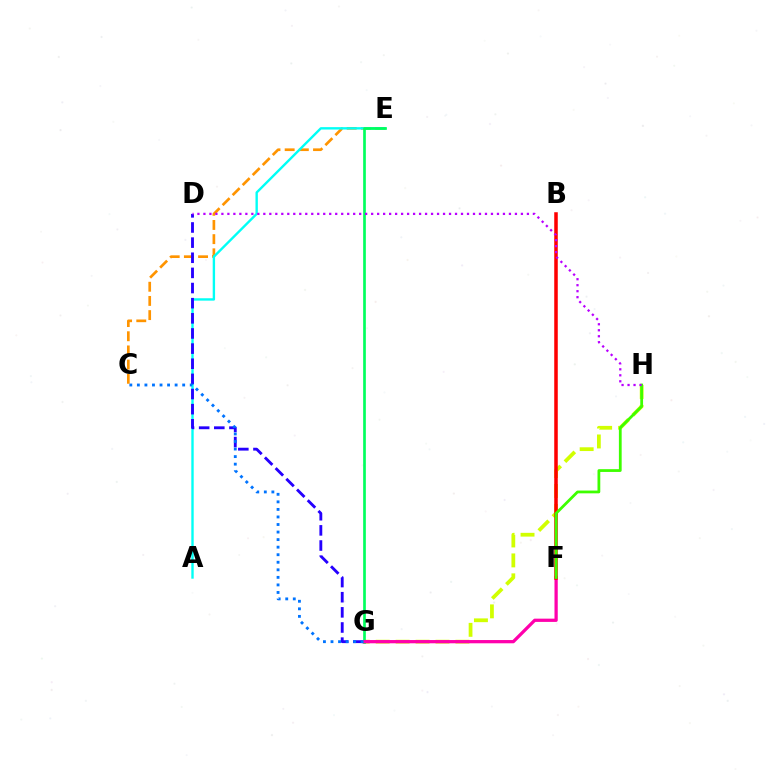{('C', 'E'): [{'color': '#ff9400', 'line_style': 'dashed', 'thickness': 1.93}], ('A', 'E'): [{'color': '#00fff6', 'line_style': 'solid', 'thickness': 1.71}], ('D', 'G'): [{'color': '#2500ff', 'line_style': 'dashed', 'thickness': 2.06}], ('G', 'H'): [{'color': '#d1ff00', 'line_style': 'dashed', 'thickness': 2.71}], ('E', 'G'): [{'color': '#00ff5c', 'line_style': 'solid', 'thickness': 1.93}], ('F', 'G'): [{'color': '#ff00ac', 'line_style': 'solid', 'thickness': 2.34}], ('B', 'F'): [{'color': '#ff0000', 'line_style': 'solid', 'thickness': 2.54}], ('C', 'G'): [{'color': '#0074ff', 'line_style': 'dotted', 'thickness': 2.05}], ('F', 'H'): [{'color': '#3dff00', 'line_style': 'solid', 'thickness': 2.0}], ('D', 'H'): [{'color': '#b900ff', 'line_style': 'dotted', 'thickness': 1.63}]}